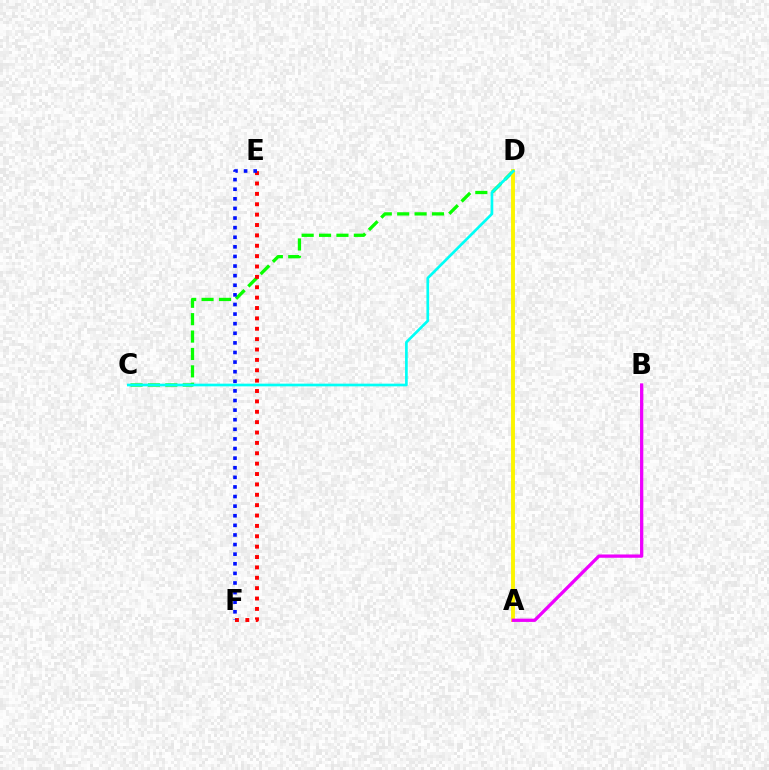{('C', 'D'): [{'color': '#08ff00', 'line_style': 'dashed', 'thickness': 2.36}, {'color': '#00fff6', 'line_style': 'solid', 'thickness': 1.93}], ('E', 'F'): [{'color': '#ff0000', 'line_style': 'dotted', 'thickness': 2.82}, {'color': '#0010ff', 'line_style': 'dotted', 'thickness': 2.61}], ('A', 'D'): [{'color': '#fcf500', 'line_style': 'solid', 'thickness': 2.8}], ('A', 'B'): [{'color': '#ee00ff', 'line_style': 'solid', 'thickness': 2.37}]}